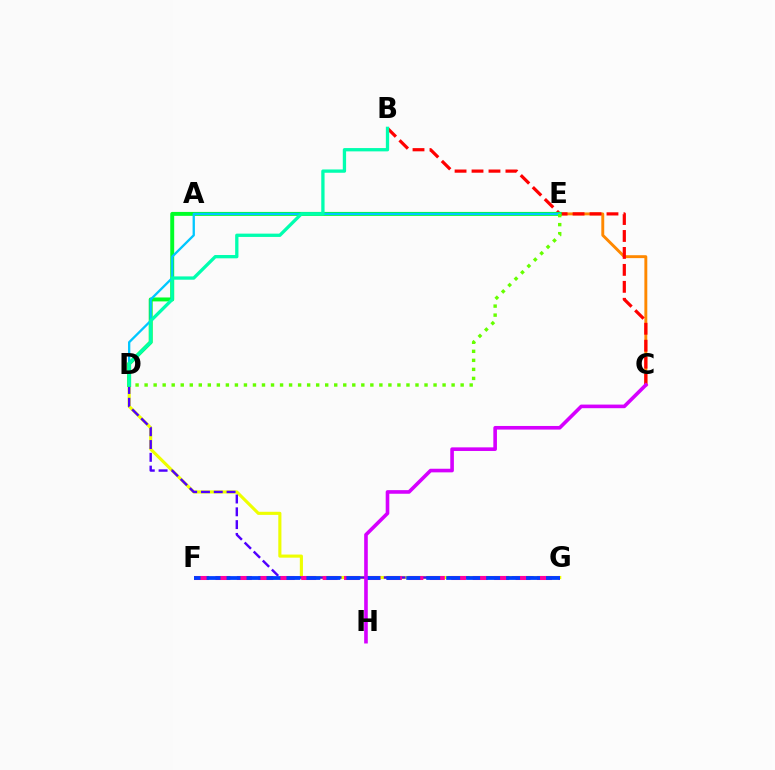{('D', 'G'): [{'color': '#eeff00', 'line_style': 'solid', 'thickness': 2.24}, {'color': '#4f00ff', 'line_style': 'dashed', 'thickness': 1.74}], ('C', 'E'): [{'color': '#ff8800', 'line_style': 'solid', 'thickness': 2.09}], ('F', 'G'): [{'color': '#ff00a0', 'line_style': 'dashed', 'thickness': 2.91}, {'color': '#003fff', 'line_style': 'dashed', 'thickness': 2.71}], ('B', 'C'): [{'color': '#ff0000', 'line_style': 'dashed', 'thickness': 2.3}], ('D', 'E'): [{'color': '#00ff27', 'line_style': 'solid', 'thickness': 2.83}, {'color': '#00c7ff', 'line_style': 'solid', 'thickness': 1.66}, {'color': '#66ff00', 'line_style': 'dotted', 'thickness': 2.45}], ('B', 'D'): [{'color': '#00ffaf', 'line_style': 'solid', 'thickness': 2.38}], ('C', 'H'): [{'color': '#d600ff', 'line_style': 'solid', 'thickness': 2.6}]}